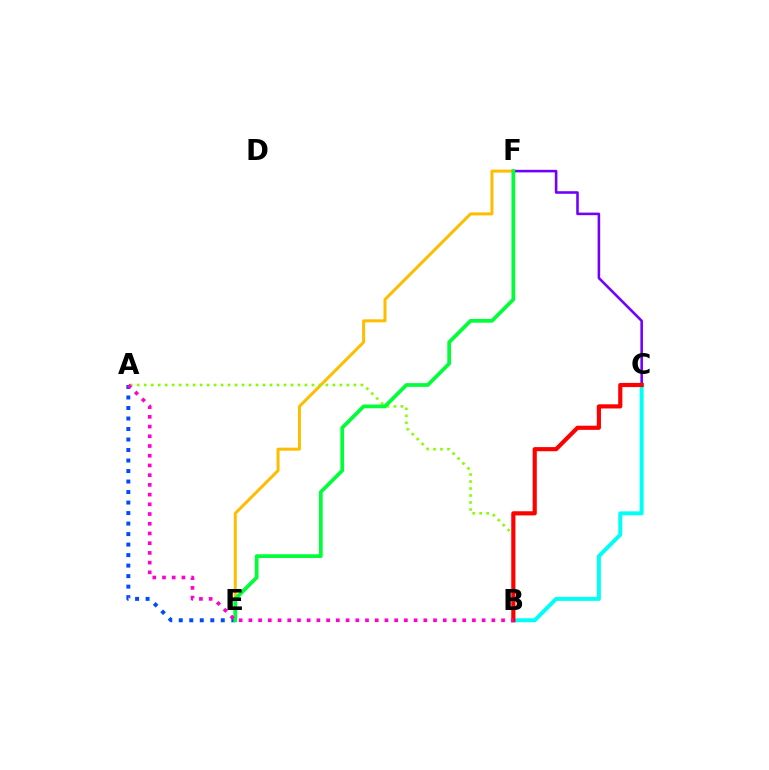{('E', 'F'): [{'color': '#ffbd00', 'line_style': 'solid', 'thickness': 2.16}, {'color': '#00ff39', 'line_style': 'solid', 'thickness': 2.69}], ('B', 'C'): [{'color': '#00fff6', 'line_style': 'solid', 'thickness': 2.86}, {'color': '#ff0000', 'line_style': 'solid', 'thickness': 2.99}], ('A', 'E'): [{'color': '#004bff', 'line_style': 'dotted', 'thickness': 2.85}], ('A', 'B'): [{'color': '#84ff00', 'line_style': 'dotted', 'thickness': 1.9}, {'color': '#ff00cf', 'line_style': 'dotted', 'thickness': 2.64}], ('C', 'F'): [{'color': '#7200ff', 'line_style': 'solid', 'thickness': 1.86}]}